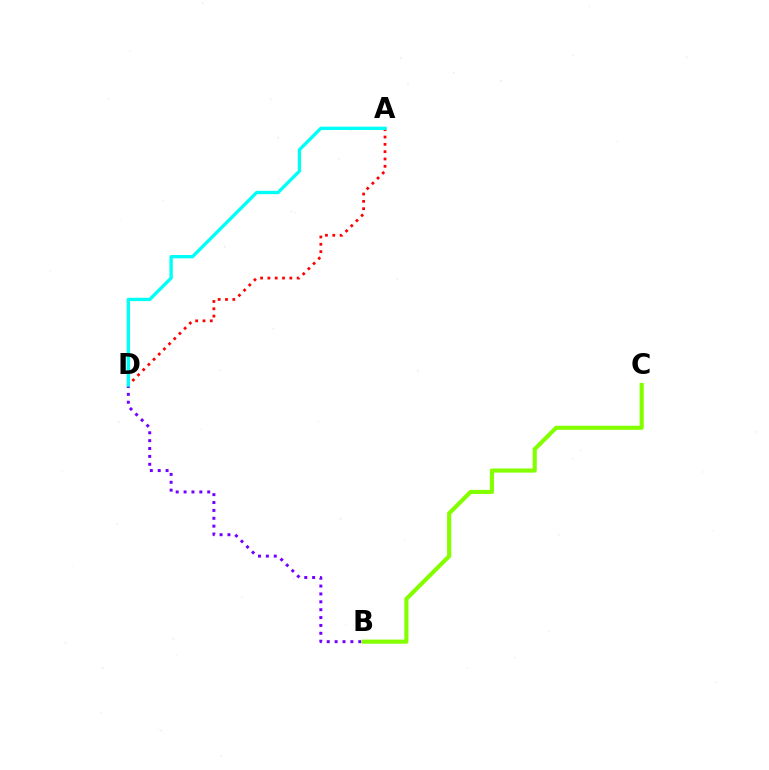{('B', 'D'): [{'color': '#7200ff', 'line_style': 'dotted', 'thickness': 2.14}], ('B', 'C'): [{'color': '#84ff00', 'line_style': 'solid', 'thickness': 2.98}], ('A', 'D'): [{'color': '#ff0000', 'line_style': 'dotted', 'thickness': 1.99}, {'color': '#00fff6', 'line_style': 'solid', 'thickness': 2.4}]}